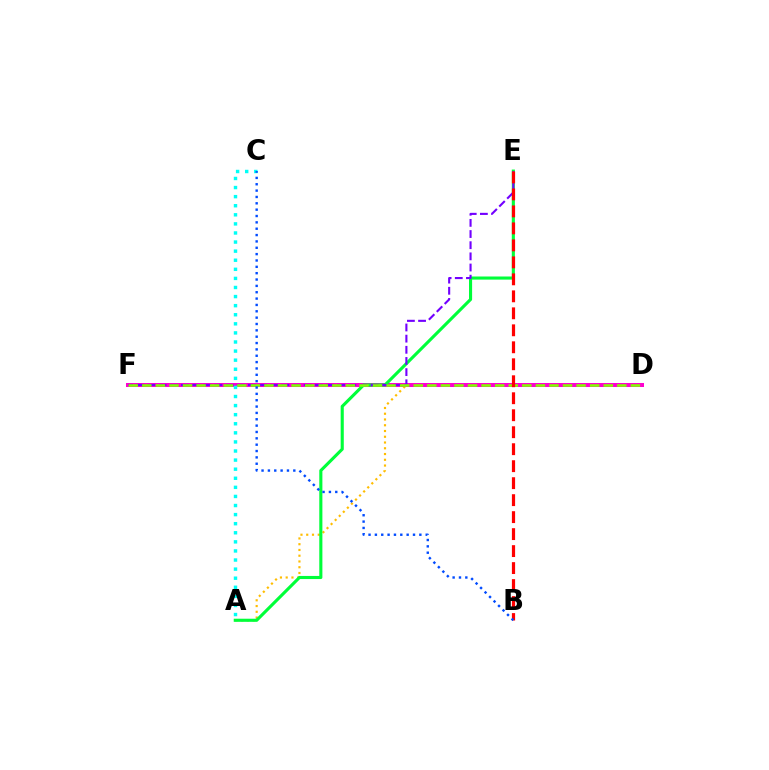{('A', 'D'): [{'color': '#ffbd00', 'line_style': 'dotted', 'thickness': 1.56}], ('D', 'F'): [{'color': '#ff00cf', 'line_style': 'solid', 'thickness': 2.89}, {'color': '#84ff00', 'line_style': 'dashed', 'thickness': 1.84}], ('A', 'E'): [{'color': '#00ff39', 'line_style': 'solid', 'thickness': 2.24}], ('E', 'F'): [{'color': '#7200ff', 'line_style': 'dashed', 'thickness': 1.52}], ('B', 'E'): [{'color': '#ff0000', 'line_style': 'dashed', 'thickness': 2.31}], ('A', 'C'): [{'color': '#00fff6', 'line_style': 'dotted', 'thickness': 2.47}], ('B', 'C'): [{'color': '#004bff', 'line_style': 'dotted', 'thickness': 1.73}]}